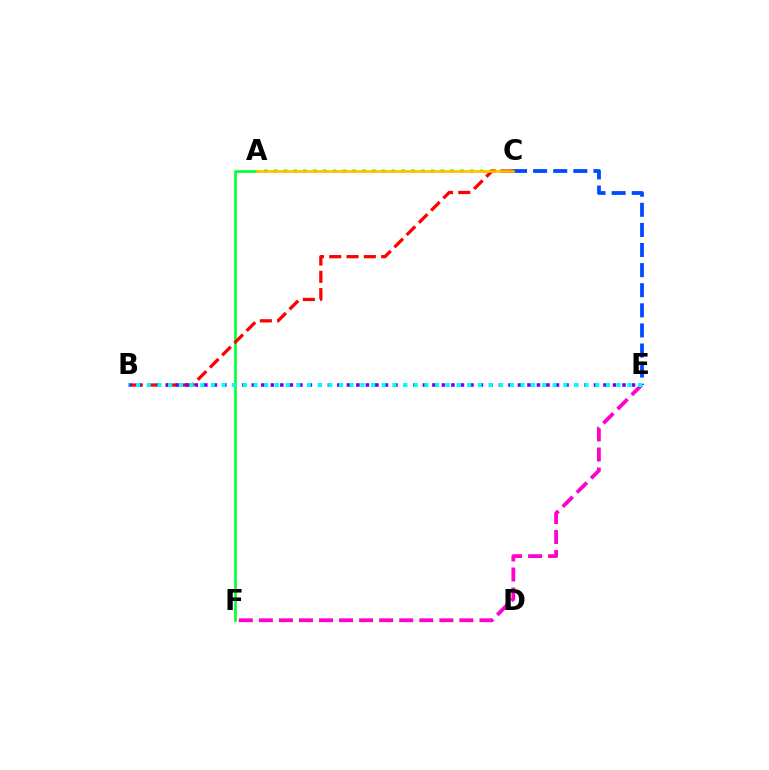{('A', 'F'): [{'color': '#00ff39', 'line_style': 'solid', 'thickness': 1.91}], ('A', 'C'): [{'color': '#84ff00', 'line_style': 'dotted', 'thickness': 2.67}, {'color': '#ffbd00', 'line_style': 'solid', 'thickness': 1.88}], ('B', 'C'): [{'color': '#ff0000', 'line_style': 'dashed', 'thickness': 2.35}], ('E', 'F'): [{'color': '#ff00cf', 'line_style': 'dashed', 'thickness': 2.72}], ('C', 'E'): [{'color': '#004bff', 'line_style': 'dashed', 'thickness': 2.73}], ('B', 'E'): [{'color': '#7200ff', 'line_style': 'dotted', 'thickness': 2.58}, {'color': '#00fff6', 'line_style': 'dotted', 'thickness': 2.9}]}